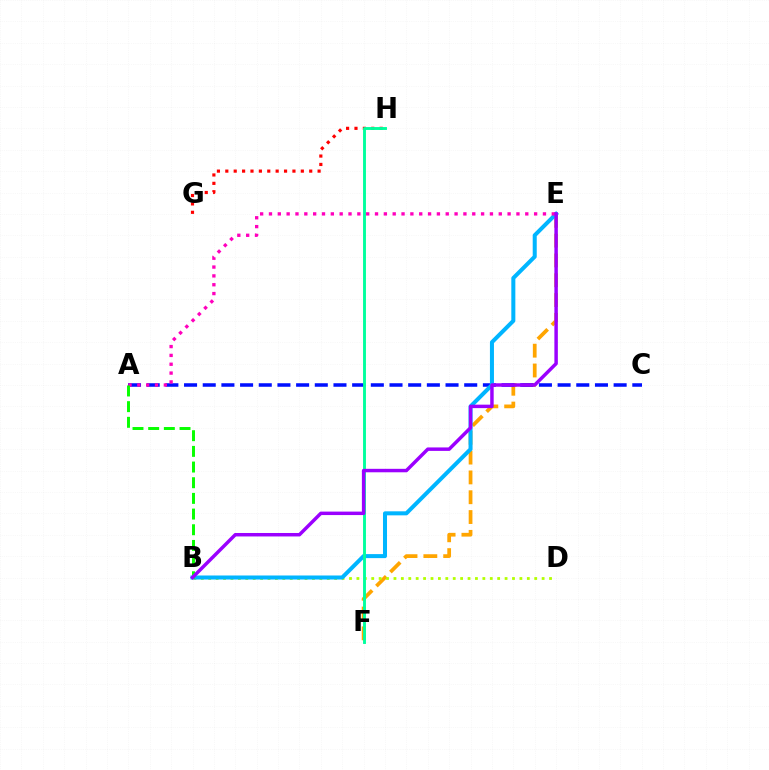{('E', 'F'): [{'color': '#ffa500', 'line_style': 'dashed', 'thickness': 2.69}], ('A', 'C'): [{'color': '#0010ff', 'line_style': 'dashed', 'thickness': 2.54}], ('B', 'D'): [{'color': '#b3ff00', 'line_style': 'dotted', 'thickness': 2.01}], ('G', 'H'): [{'color': '#ff0000', 'line_style': 'dotted', 'thickness': 2.28}], ('B', 'E'): [{'color': '#00b5ff', 'line_style': 'solid', 'thickness': 2.9}, {'color': '#9b00ff', 'line_style': 'solid', 'thickness': 2.49}], ('A', 'E'): [{'color': '#ff00bd', 'line_style': 'dotted', 'thickness': 2.4}], ('A', 'B'): [{'color': '#08ff00', 'line_style': 'dashed', 'thickness': 2.13}], ('F', 'H'): [{'color': '#00ff9d', 'line_style': 'solid', 'thickness': 2.08}]}